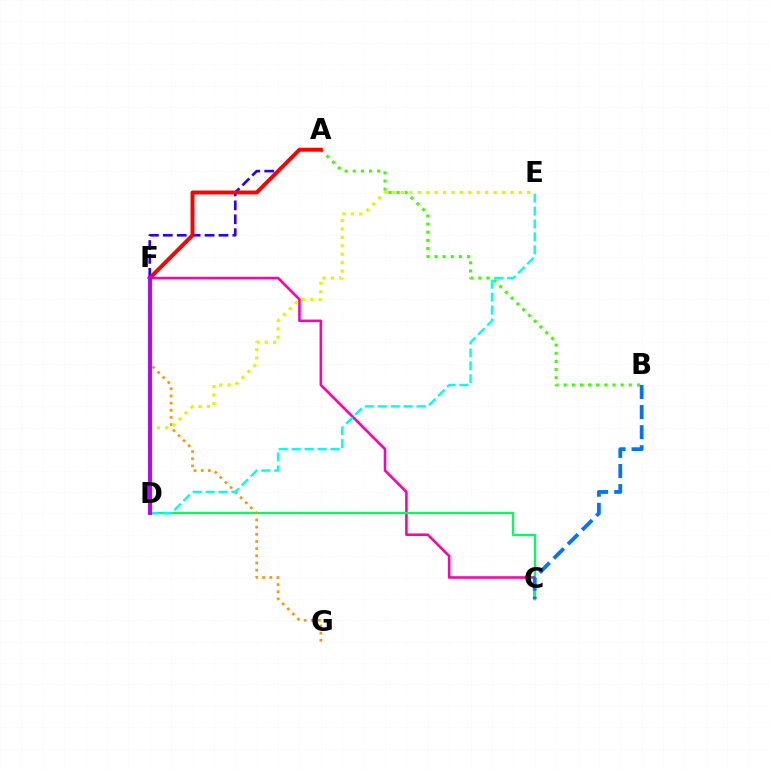{('C', 'F'): [{'color': '#ff00ac', 'line_style': 'solid', 'thickness': 1.85}], ('A', 'B'): [{'color': '#3dff00', 'line_style': 'dotted', 'thickness': 2.21}], ('C', 'D'): [{'color': '#00ff5c', 'line_style': 'solid', 'thickness': 1.63}], ('F', 'G'): [{'color': '#ff9400', 'line_style': 'dotted', 'thickness': 1.95}], ('B', 'C'): [{'color': '#0074ff', 'line_style': 'dashed', 'thickness': 2.73}], ('D', 'E'): [{'color': '#d1ff00', 'line_style': 'dotted', 'thickness': 2.29}, {'color': '#00fff6', 'line_style': 'dashed', 'thickness': 1.76}], ('A', 'F'): [{'color': '#2500ff', 'line_style': 'dashed', 'thickness': 1.89}, {'color': '#ff0000', 'line_style': 'solid', 'thickness': 2.84}], ('D', 'F'): [{'color': '#b900ff', 'line_style': 'solid', 'thickness': 2.82}]}